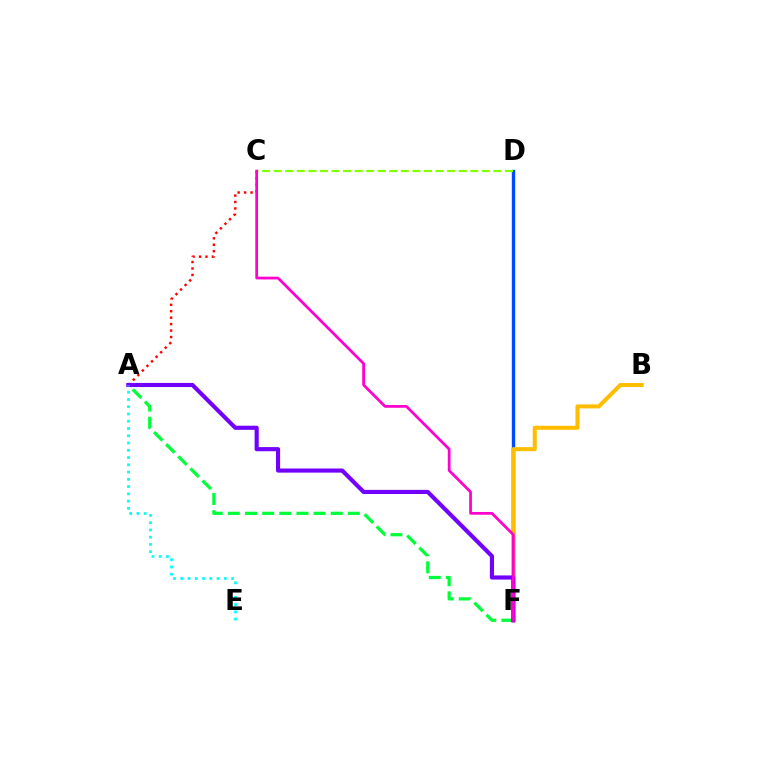{('D', 'F'): [{'color': '#004bff', 'line_style': 'solid', 'thickness': 2.43}], ('B', 'F'): [{'color': '#ffbd00', 'line_style': 'solid', 'thickness': 2.91}], ('A', 'C'): [{'color': '#ff0000', 'line_style': 'dotted', 'thickness': 1.75}], ('A', 'F'): [{'color': '#00ff39', 'line_style': 'dashed', 'thickness': 2.33}, {'color': '#7200ff', 'line_style': 'solid', 'thickness': 2.97}], ('C', 'D'): [{'color': '#84ff00', 'line_style': 'dashed', 'thickness': 1.57}], ('A', 'E'): [{'color': '#00fff6', 'line_style': 'dotted', 'thickness': 1.97}], ('C', 'F'): [{'color': '#ff00cf', 'line_style': 'solid', 'thickness': 1.97}]}